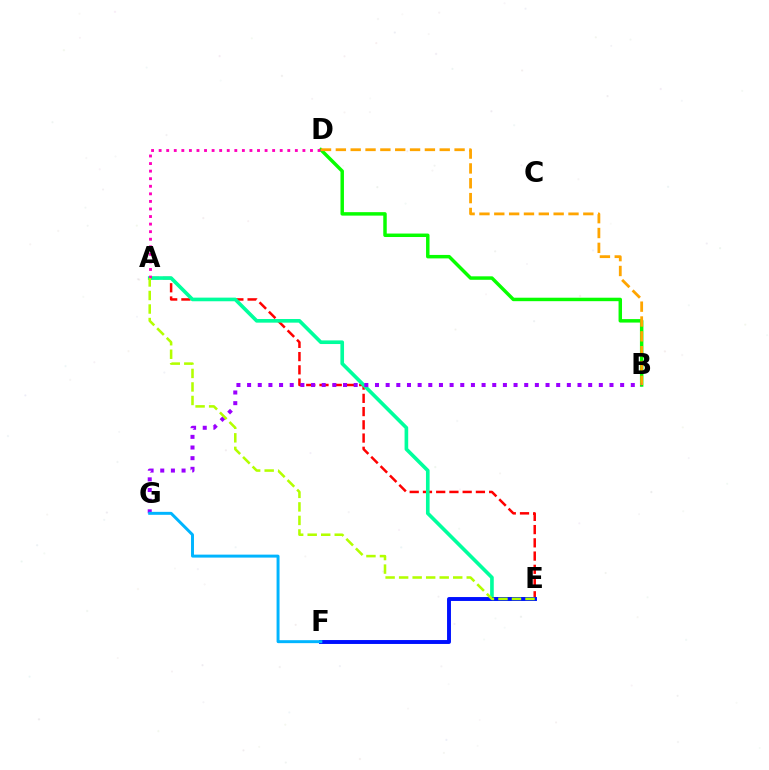{('A', 'E'): [{'color': '#ff0000', 'line_style': 'dashed', 'thickness': 1.8}, {'color': '#00ff9d', 'line_style': 'solid', 'thickness': 2.62}, {'color': '#b3ff00', 'line_style': 'dashed', 'thickness': 1.84}], ('B', 'D'): [{'color': '#08ff00', 'line_style': 'solid', 'thickness': 2.49}, {'color': '#ffa500', 'line_style': 'dashed', 'thickness': 2.02}], ('A', 'D'): [{'color': '#ff00bd', 'line_style': 'dotted', 'thickness': 2.06}], ('E', 'F'): [{'color': '#0010ff', 'line_style': 'solid', 'thickness': 2.82}], ('B', 'G'): [{'color': '#9b00ff', 'line_style': 'dotted', 'thickness': 2.9}], ('F', 'G'): [{'color': '#00b5ff', 'line_style': 'solid', 'thickness': 2.13}]}